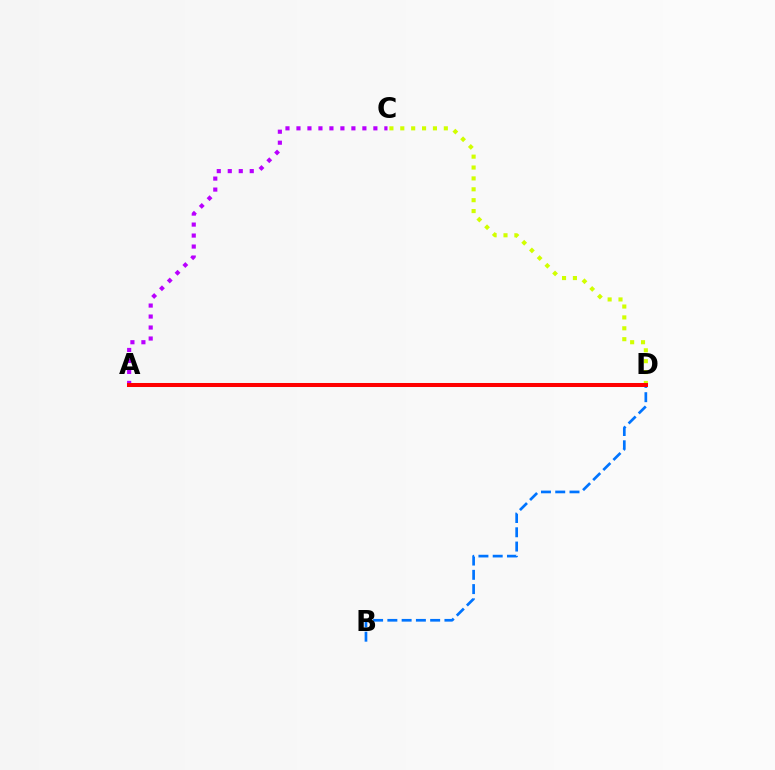{('A', 'D'): [{'color': '#00ff5c', 'line_style': 'dotted', 'thickness': 2.71}, {'color': '#ff0000', 'line_style': 'solid', 'thickness': 2.9}], ('A', 'C'): [{'color': '#b900ff', 'line_style': 'dotted', 'thickness': 2.99}], ('B', 'D'): [{'color': '#0074ff', 'line_style': 'dashed', 'thickness': 1.94}], ('C', 'D'): [{'color': '#d1ff00', 'line_style': 'dotted', 'thickness': 2.96}]}